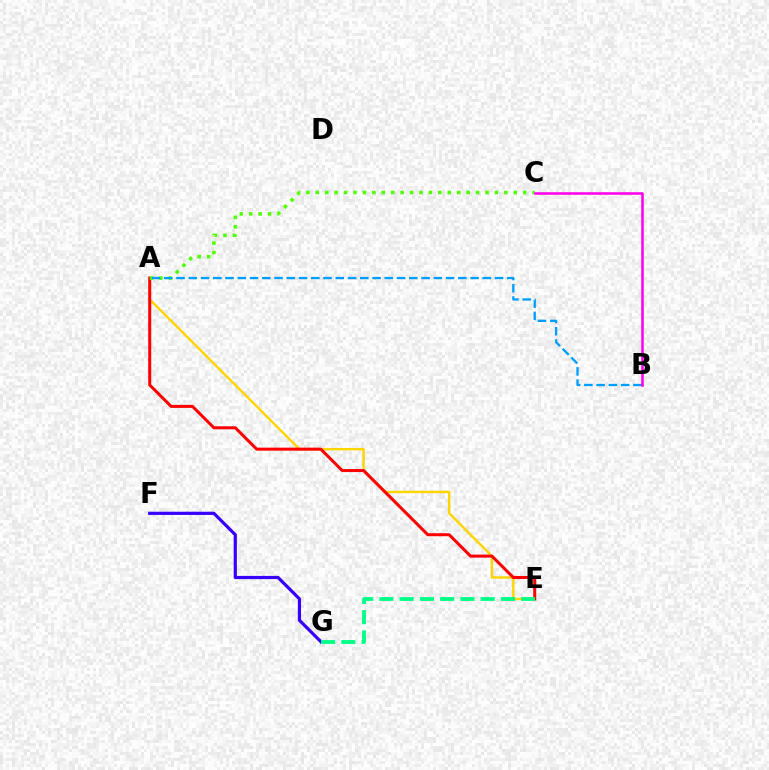{('A', 'E'): [{'color': '#ffd500', 'line_style': 'solid', 'thickness': 1.73}, {'color': '#ff0000', 'line_style': 'solid', 'thickness': 2.17}], ('A', 'C'): [{'color': '#4fff00', 'line_style': 'dotted', 'thickness': 2.56}], ('A', 'B'): [{'color': '#009eff', 'line_style': 'dashed', 'thickness': 1.66}], ('B', 'C'): [{'color': '#ff00ed', 'line_style': 'solid', 'thickness': 1.84}], ('F', 'G'): [{'color': '#3700ff', 'line_style': 'solid', 'thickness': 2.3}], ('E', 'G'): [{'color': '#00ff86', 'line_style': 'dashed', 'thickness': 2.75}]}